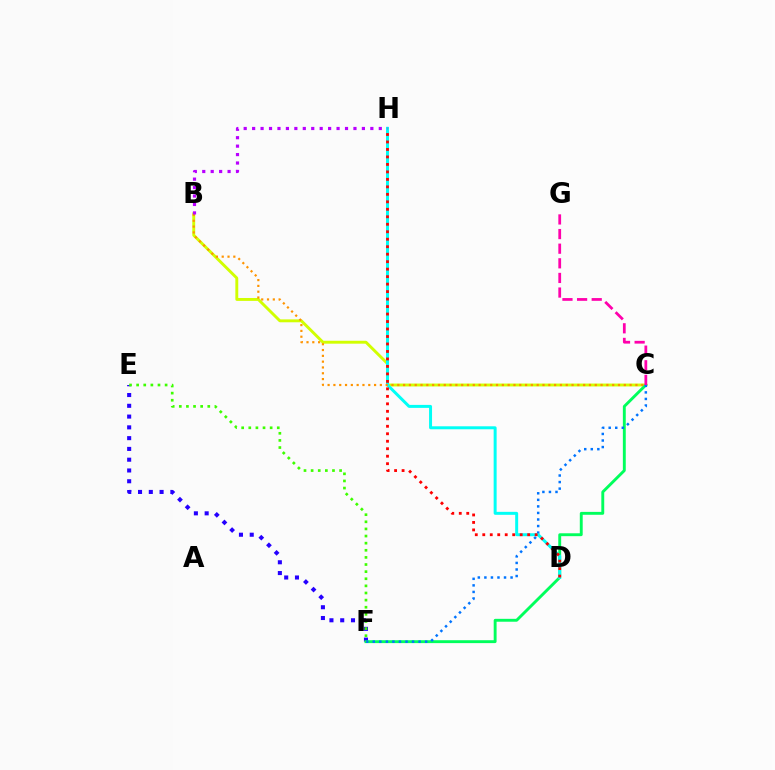{('B', 'C'): [{'color': '#d1ff00', 'line_style': 'solid', 'thickness': 2.09}, {'color': '#ff9400', 'line_style': 'dotted', 'thickness': 1.58}], ('E', 'F'): [{'color': '#2500ff', 'line_style': 'dotted', 'thickness': 2.93}, {'color': '#3dff00', 'line_style': 'dotted', 'thickness': 1.93}], ('C', 'F'): [{'color': '#00ff5c', 'line_style': 'solid', 'thickness': 2.08}, {'color': '#0074ff', 'line_style': 'dotted', 'thickness': 1.78}], ('D', 'H'): [{'color': '#00fff6', 'line_style': 'solid', 'thickness': 2.14}, {'color': '#ff0000', 'line_style': 'dotted', 'thickness': 2.03}], ('C', 'G'): [{'color': '#ff00ac', 'line_style': 'dashed', 'thickness': 1.99}], ('B', 'H'): [{'color': '#b900ff', 'line_style': 'dotted', 'thickness': 2.29}]}